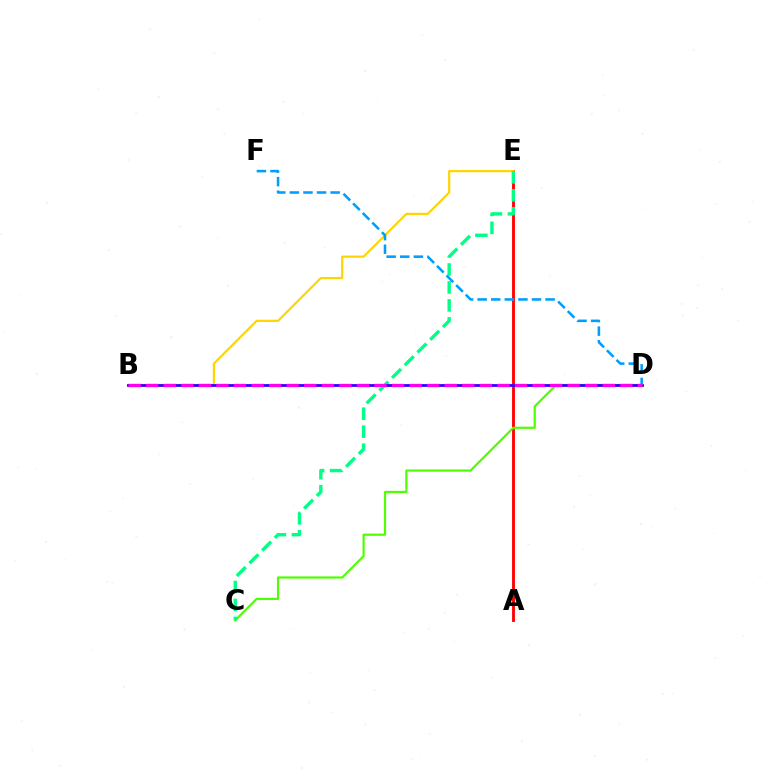{('A', 'E'): [{'color': '#ff0000', 'line_style': 'solid', 'thickness': 2.05}], ('B', 'E'): [{'color': '#ffd500', 'line_style': 'solid', 'thickness': 1.58}], ('C', 'D'): [{'color': '#4fff00', 'line_style': 'solid', 'thickness': 1.58}], ('C', 'E'): [{'color': '#00ff86', 'line_style': 'dashed', 'thickness': 2.44}], ('B', 'D'): [{'color': '#3700ff', 'line_style': 'solid', 'thickness': 2.03}, {'color': '#ff00ed', 'line_style': 'dashed', 'thickness': 2.39}], ('D', 'F'): [{'color': '#009eff', 'line_style': 'dashed', 'thickness': 1.85}]}